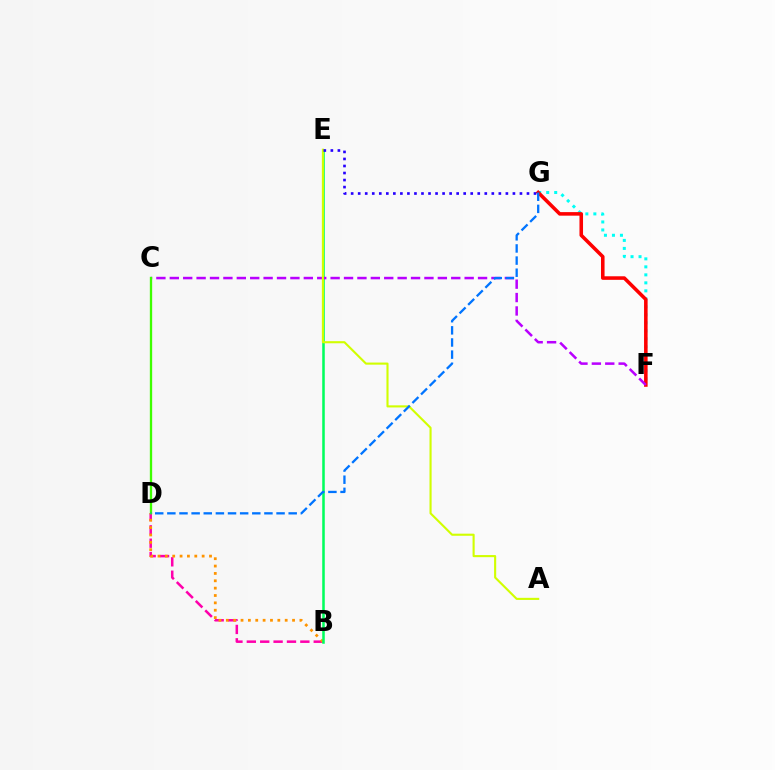{('B', 'D'): [{'color': '#ff00ac', 'line_style': 'dashed', 'thickness': 1.82}, {'color': '#ff9400', 'line_style': 'dotted', 'thickness': 2.0}], ('F', 'G'): [{'color': '#00fff6', 'line_style': 'dotted', 'thickness': 2.17}, {'color': '#ff0000', 'line_style': 'solid', 'thickness': 2.56}], ('B', 'E'): [{'color': '#00ff5c', 'line_style': 'solid', 'thickness': 1.83}], ('C', 'F'): [{'color': '#b900ff', 'line_style': 'dashed', 'thickness': 1.82}], ('A', 'E'): [{'color': '#d1ff00', 'line_style': 'solid', 'thickness': 1.52}], ('C', 'D'): [{'color': '#3dff00', 'line_style': 'solid', 'thickness': 1.67}], ('E', 'G'): [{'color': '#2500ff', 'line_style': 'dotted', 'thickness': 1.91}], ('D', 'G'): [{'color': '#0074ff', 'line_style': 'dashed', 'thickness': 1.65}]}